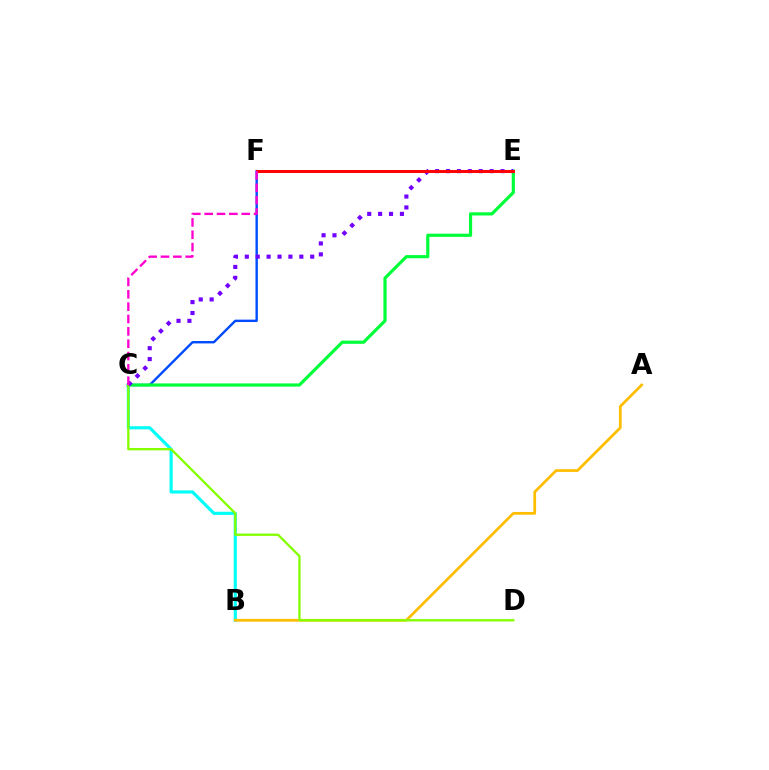{('C', 'F'): [{'color': '#004bff', 'line_style': 'solid', 'thickness': 1.72}, {'color': '#ff00cf', 'line_style': 'dashed', 'thickness': 1.68}], ('B', 'C'): [{'color': '#00fff6', 'line_style': 'solid', 'thickness': 2.26}], ('A', 'B'): [{'color': '#ffbd00', 'line_style': 'solid', 'thickness': 1.96}], ('C', 'E'): [{'color': '#00ff39', 'line_style': 'solid', 'thickness': 2.29}, {'color': '#7200ff', 'line_style': 'dotted', 'thickness': 2.96}], ('C', 'D'): [{'color': '#84ff00', 'line_style': 'solid', 'thickness': 1.67}], ('E', 'F'): [{'color': '#ff0000', 'line_style': 'solid', 'thickness': 2.12}]}